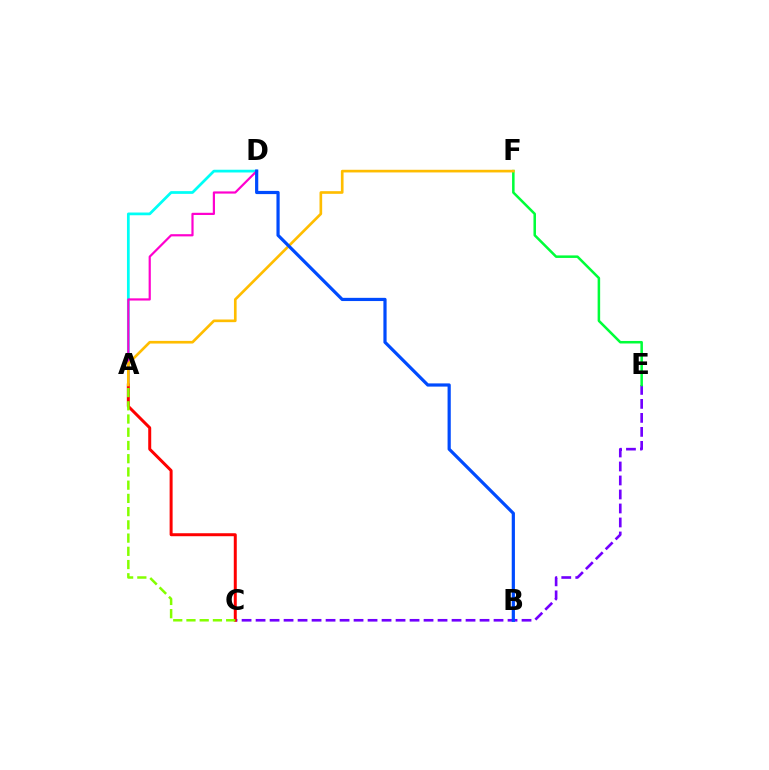{('C', 'E'): [{'color': '#7200ff', 'line_style': 'dashed', 'thickness': 1.9}], ('A', 'D'): [{'color': '#00fff6', 'line_style': 'solid', 'thickness': 1.97}, {'color': '#ff00cf', 'line_style': 'solid', 'thickness': 1.58}], ('A', 'C'): [{'color': '#ff0000', 'line_style': 'solid', 'thickness': 2.15}, {'color': '#84ff00', 'line_style': 'dashed', 'thickness': 1.8}], ('E', 'F'): [{'color': '#00ff39', 'line_style': 'solid', 'thickness': 1.82}], ('A', 'F'): [{'color': '#ffbd00', 'line_style': 'solid', 'thickness': 1.92}], ('B', 'D'): [{'color': '#004bff', 'line_style': 'solid', 'thickness': 2.31}]}